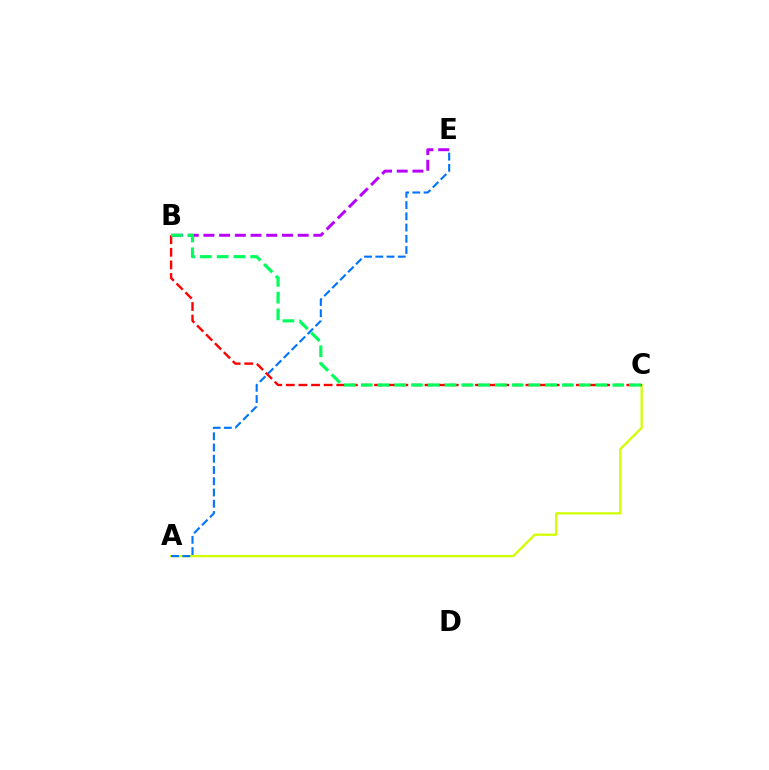{('A', 'C'): [{'color': '#d1ff00', 'line_style': 'solid', 'thickness': 1.64}], ('B', 'E'): [{'color': '#b900ff', 'line_style': 'dashed', 'thickness': 2.13}], ('A', 'E'): [{'color': '#0074ff', 'line_style': 'dashed', 'thickness': 1.53}], ('B', 'C'): [{'color': '#ff0000', 'line_style': 'dashed', 'thickness': 1.71}, {'color': '#00ff5c', 'line_style': 'dashed', 'thickness': 2.28}]}